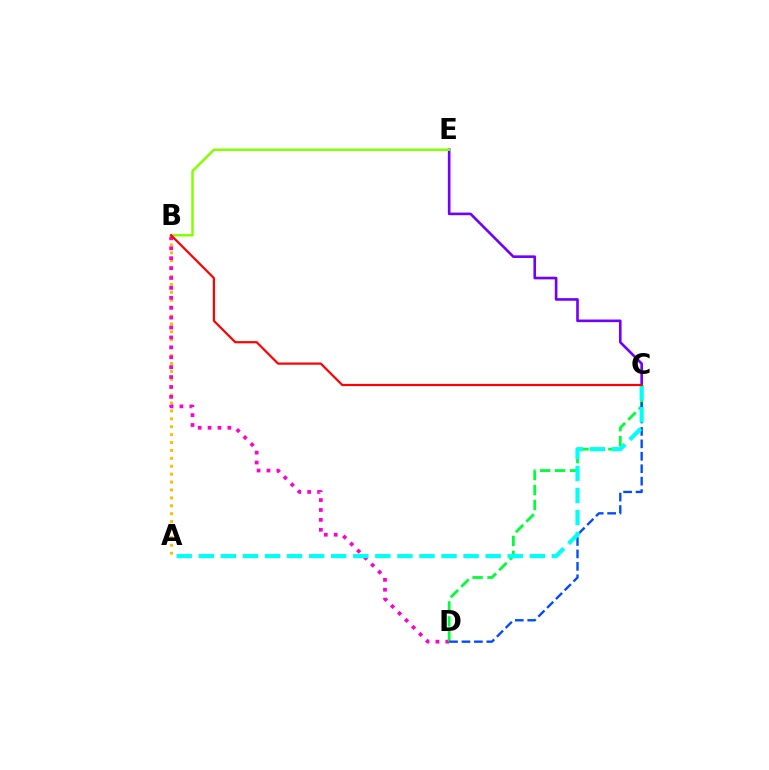{('A', 'B'): [{'color': '#ffbd00', 'line_style': 'dotted', 'thickness': 2.15}], ('B', 'D'): [{'color': '#ff00cf', 'line_style': 'dotted', 'thickness': 2.69}], ('C', 'D'): [{'color': '#00ff39', 'line_style': 'dashed', 'thickness': 2.03}, {'color': '#004bff', 'line_style': 'dashed', 'thickness': 1.69}], ('C', 'E'): [{'color': '#7200ff', 'line_style': 'solid', 'thickness': 1.9}], ('A', 'C'): [{'color': '#00fff6', 'line_style': 'dashed', 'thickness': 3.0}], ('B', 'E'): [{'color': '#84ff00', 'line_style': 'solid', 'thickness': 1.79}], ('B', 'C'): [{'color': '#ff0000', 'line_style': 'solid', 'thickness': 1.58}]}